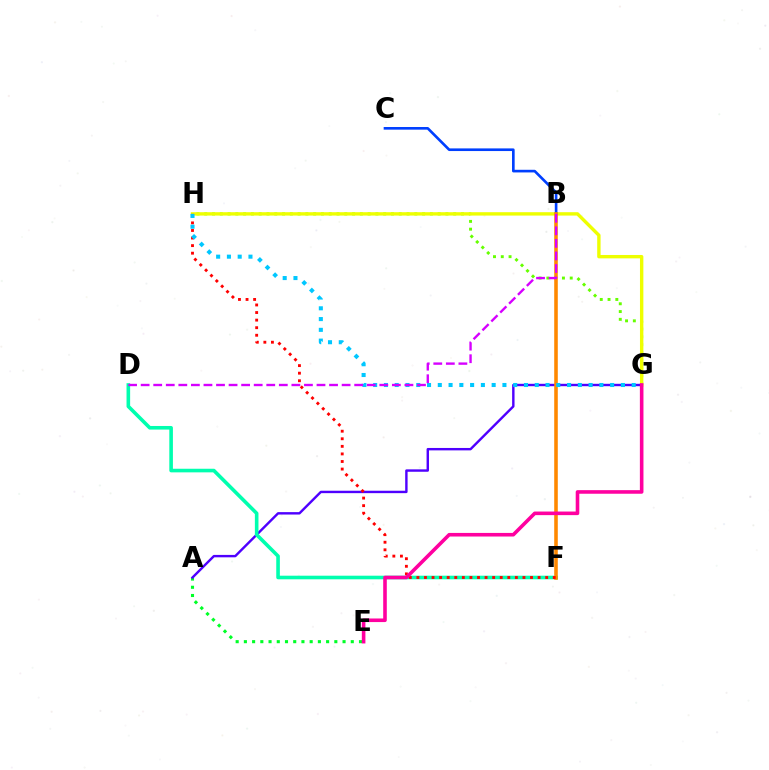{('A', 'E'): [{'color': '#00ff27', 'line_style': 'dotted', 'thickness': 2.23}], ('G', 'H'): [{'color': '#66ff00', 'line_style': 'dotted', 'thickness': 2.11}, {'color': '#eeff00', 'line_style': 'solid', 'thickness': 2.44}, {'color': '#00c7ff', 'line_style': 'dotted', 'thickness': 2.93}], ('B', 'C'): [{'color': '#003fff', 'line_style': 'solid', 'thickness': 1.9}], ('A', 'G'): [{'color': '#4f00ff', 'line_style': 'solid', 'thickness': 1.74}], ('D', 'F'): [{'color': '#00ffaf', 'line_style': 'solid', 'thickness': 2.59}], ('B', 'F'): [{'color': '#ff8800', 'line_style': 'solid', 'thickness': 2.57}], ('F', 'H'): [{'color': '#ff0000', 'line_style': 'dotted', 'thickness': 2.06}], ('E', 'G'): [{'color': '#ff00a0', 'line_style': 'solid', 'thickness': 2.59}], ('B', 'D'): [{'color': '#d600ff', 'line_style': 'dashed', 'thickness': 1.71}]}